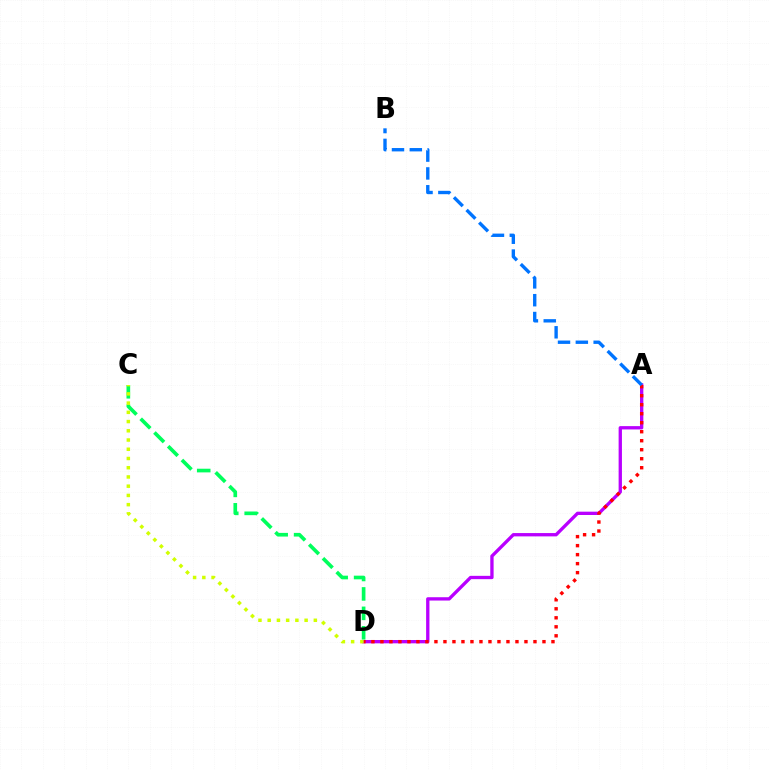{('A', 'D'): [{'color': '#b900ff', 'line_style': 'solid', 'thickness': 2.39}, {'color': '#ff0000', 'line_style': 'dotted', 'thickness': 2.45}], ('C', 'D'): [{'color': '#00ff5c', 'line_style': 'dashed', 'thickness': 2.64}, {'color': '#d1ff00', 'line_style': 'dotted', 'thickness': 2.51}], ('A', 'B'): [{'color': '#0074ff', 'line_style': 'dashed', 'thickness': 2.42}]}